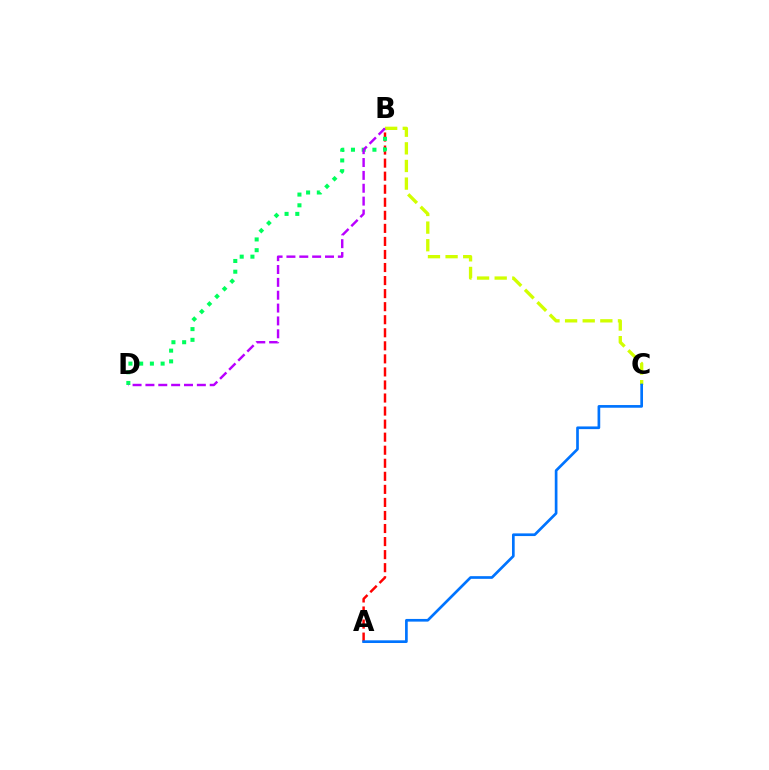{('A', 'B'): [{'color': '#ff0000', 'line_style': 'dashed', 'thickness': 1.77}], ('B', 'D'): [{'color': '#00ff5c', 'line_style': 'dotted', 'thickness': 2.92}, {'color': '#b900ff', 'line_style': 'dashed', 'thickness': 1.75}], ('B', 'C'): [{'color': '#d1ff00', 'line_style': 'dashed', 'thickness': 2.39}], ('A', 'C'): [{'color': '#0074ff', 'line_style': 'solid', 'thickness': 1.93}]}